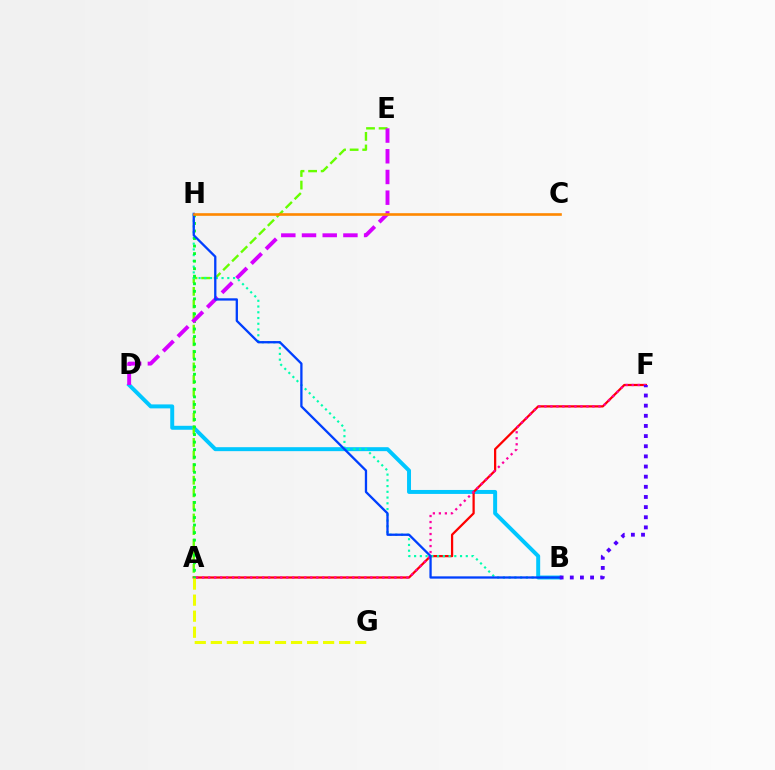{('B', 'D'): [{'color': '#00c7ff', 'line_style': 'solid', 'thickness': 2.85}], ('A', 'E'): [{'color': '#66ff00', 'line_style': 'dashed', 'thickness': 1.71}], ('A', 'F'): [{'color': '#ff0000', 'line_style': 'solid', 'thickness': 1.62}, {'color': '#ff00a0', 'line_style': 'dotted', 'thickness': 1.63}], ('B', 'H'): [{'color': '#00ffaf', 'line_style': 'dotted', 'thickness': 1.56}, {'color': '#003fff', 'line_style': 'solid', 'thickness': 1.66}], ('A', 'H'): [{'color': '#00ff27', 'line_style': 'dotted', 'thickness': 2.05}], ('A', 'G'): [{'color': '#eeff00', 'line_style': 'dashed', 'thickness': 2.18}], ('D', 'E'): [{'color': '#d600ff', 'line_style': 'dashed', 'thickness': 2.81}], ('C', 'H'): [{'color': '#ff8800', 'line_style': 'solid', 'thickness': 1.9}], ('B', 'F'): [{'color': '#4f00ff', 'line_style': 'dotted', 'thickness': 2.76}]}